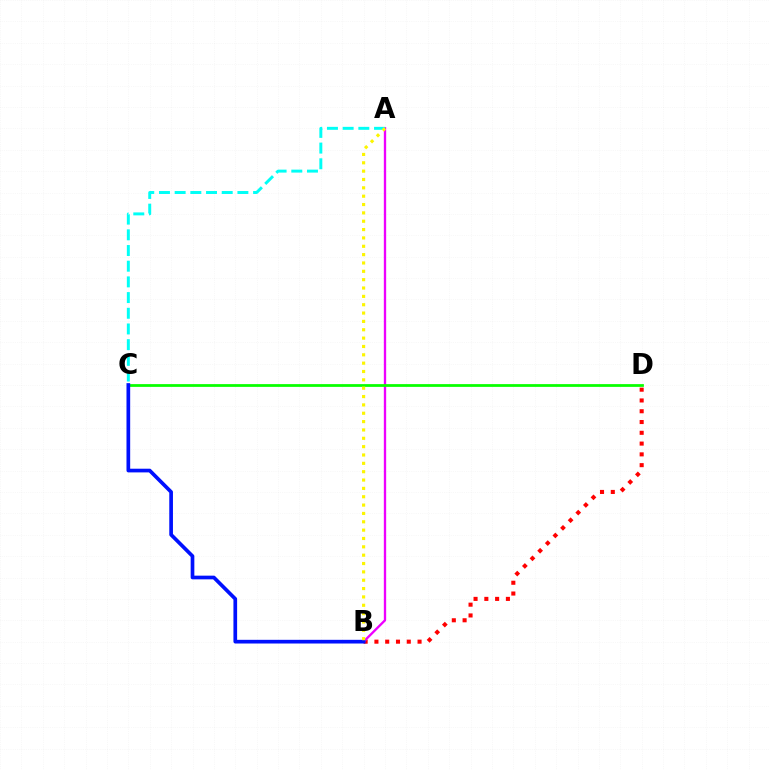{('B', 'D'): [{'color': '#ff0000', 'line_style': 'dotted', 'thickness': 2.93}], ('A', 'B'): [{'color': '#ee00ff', 'line_style': 'solid', 'thickness': 1.68}, {'color': '#fcf500', 'line_style': 'dotted', 'thickness': 2.27}], ('A', 'C'): [{'color': '#00fff6', 'line_style': 'dashed', 'thickness': 2.13}], ('C', 'D'): [{'color': '#08ff00', 'line_style': 'solid', 'thickness': 1.98}], ('B', 'C'): [{'color': '#0010ff', 'line_style': 'solid', 'thickness': 2.65}]}